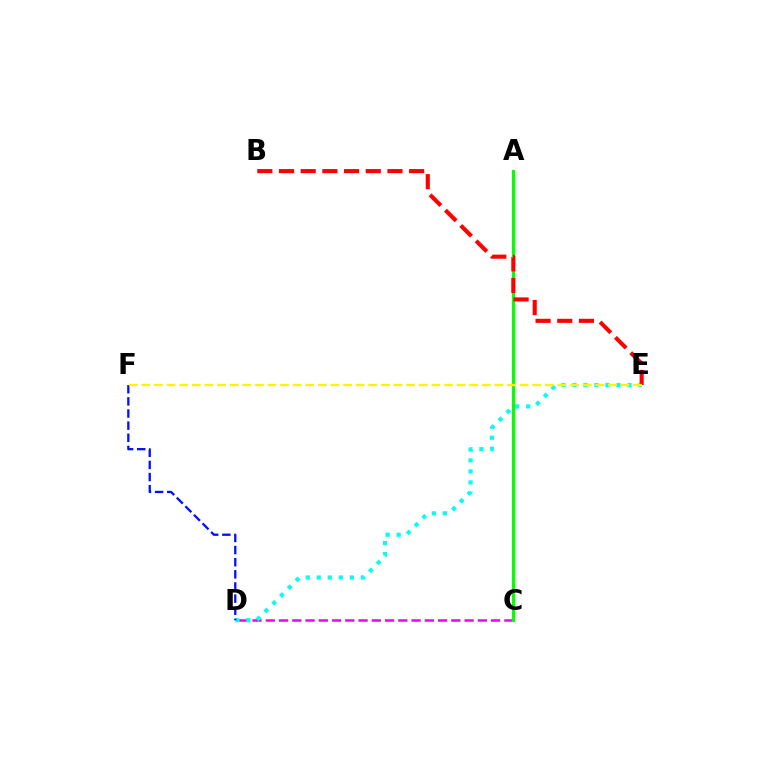{('C', 'D'): [{'color': '#ee00ff', 'line_style': 'dashed', 'thickness': 1.8}], ('A', 'C'): [{'color': '#08ff00', 'line_style': 'solid', 'thickness': 2.29}], ('D', 'E'): [{'color': '#00fff6', 'line_style': 'dotted', 'thickness': 2.99}], ('B', 'E'): [{'color': '#ff0000', 'line_style': 'dashed', 'thickness': 2.95}], ('D', 'F'): [{'color': '#0010ff', 'line_style': 'dashed', 'thickness': 1.65}], ('E', 'F'): [{'color': '#fcf500', 'line_style': 'dashed', 'thickness': 1.71}]}